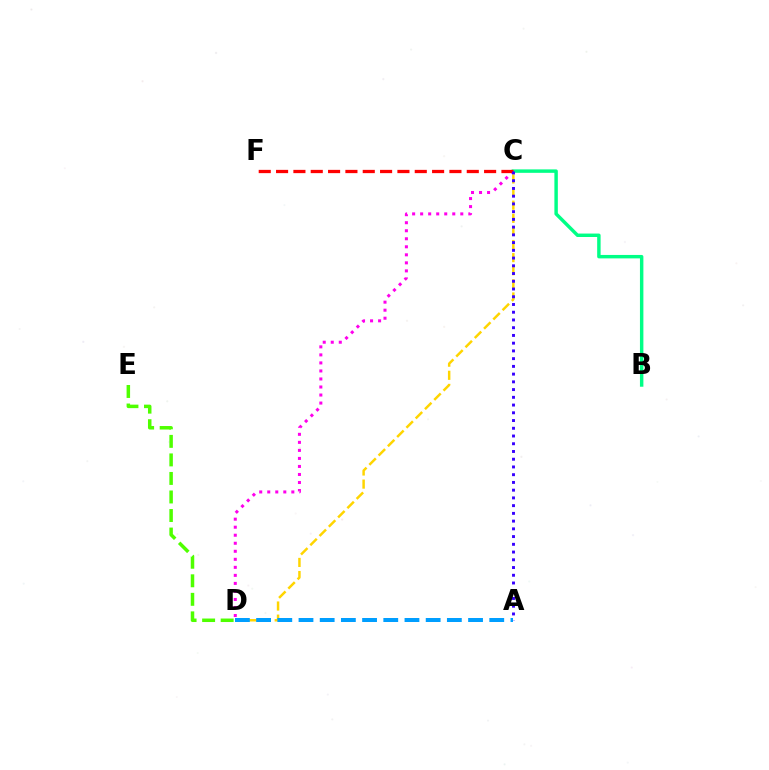{('C', 'D'): [{'color': '#ff00ed', 'line_style': 'dotted', 'thickness': 2.18}, {'color': '#ffd500', 'line_style': 'dashed', 'thickness': 1.78}], ('B', 'C'): [{'color': '#00ff86', 'line_style': 'solid', 'thickness': 2.48}], ('C', 'F'): [{'color': '#ff0000', 'line_style': 'dashed', 'thickness': 2.36}], ('A', 'C'): [{'color': '#3700ff', 'line_style': 'dotted', 'thickness': 2.1}], ('A', 'D'): [{'color': '#009eff', 'line_style': 'dashed', 'thickness': 2.88}], ('D', 'E'): [{'color': '#4fff00', 'line_style': 'dashed', 'thickness': 2.52}]}